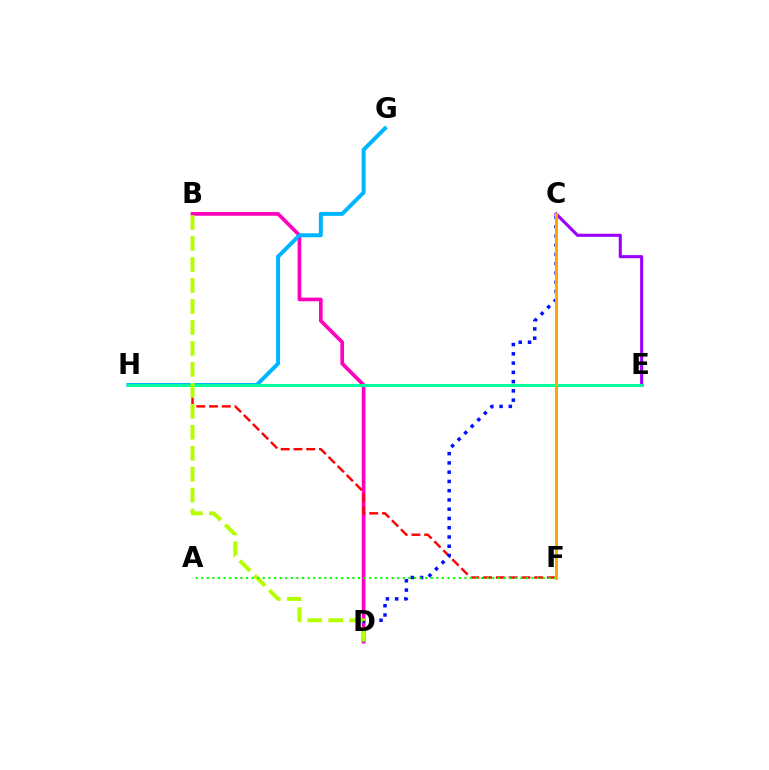{('B', 'D'): [{'color': '#ff00bd', 'line_style': 'solid', 'thickness': 2.66}, {'color': '#b3ff00', 'line_style': 'dashed', 'thickness': 2.85}], ('F', 'H'): [{'color': '#ff0000', 'line_style': 'dashed', 'thickness': 1.73}], ('C', 'E'): [{'color': '#9b00ff', 'line_style': 'solid', 'thickness': 2.22}], ('G', 'H'): [{'color': '#00b5ff', 'line_style': 'solid', 'thickness': 2.85}], ('C', 'D'): [{'color': '#0010ff', 'line_style': 'dotted', 'thickness': 2.52}], ('E', 'H'): [{'color': '#00ff9d', 'line_style': 'solid', 'thickness': 2.16}], ('A', 'F'): [{'color': '#08ff00', 'line_style': 'dotted', 'thickness': 1.52}], ('C', 'F'): [{'color': '#ffa500', 'line_style': 'solid', 'thickness': 2.14}]}